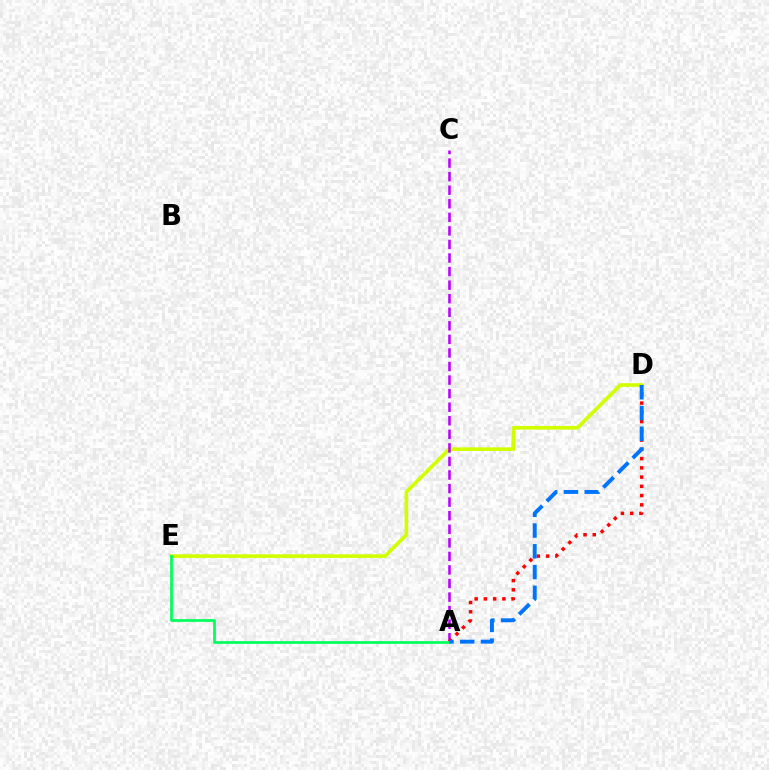{('D', 'E'): [{'color': '#d1ff00', 'line_style': 'solid', 'thickness': 2.64}], ('A', 'C'): [{'color': '#b900ff', 'line_style': 'dashed', 'thickness': 1.84}], ('A', 'D'): [{'color': '#ff0000', 'line_style': 'dotted', 'thickness': 2.51}, {'color': '#0074ff', 'line_style': 'dashed', 'thickness': 2.82}], ('A', 'E'): [{'color': '#00ff5c', 'line_style': 'solid', 'thickness': 1.96}]}